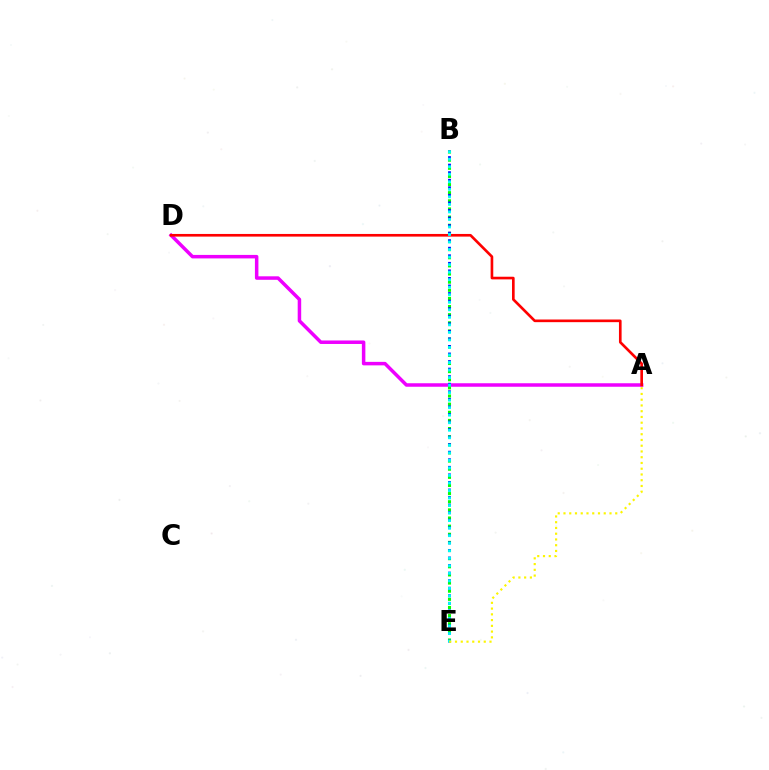{('A', 'D'): [{'color': '#ee00ff', 'line_style': 'solid', 'thickness': 2.52}, {'color': '#ff0000', 'line_style': 'solid', 'thickness': 1.91}], ('B', 'E'): [{'color': '#08ff00', 'line_style': 'dotted', 'thickness': 2.21}, {'color': '#0010ff', 'line_style': 'dotted', 'thickness': 2.05}, {'color': '#00fff6', 'line_style': 'dotted', 'thickness': 2.05}], ('A', 'E'): [{'color': '#fcf500', 'line_style': 'dotted', 'thickness': 1.56}]}